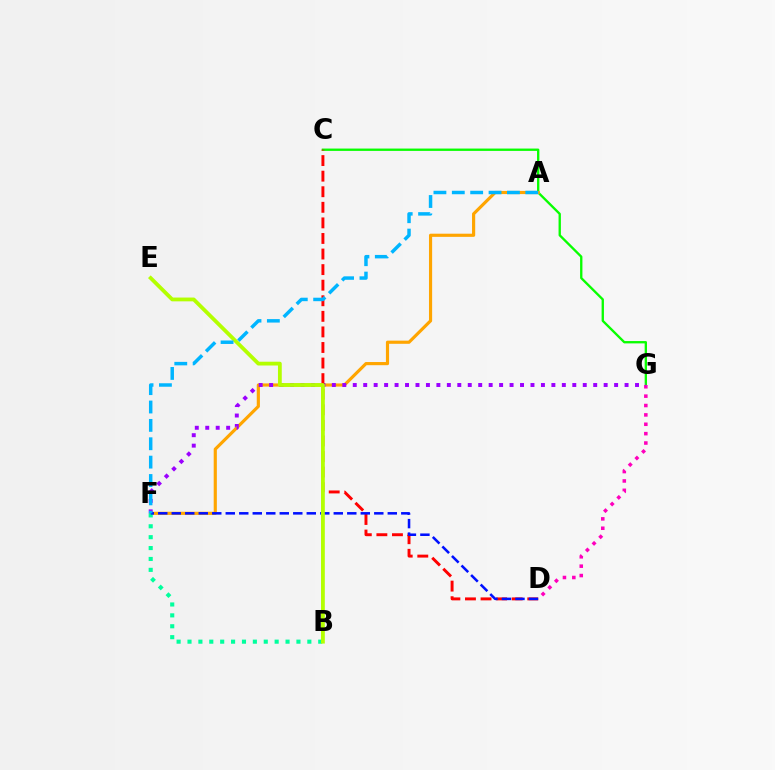{('C', 'G'): [{'color': '#08ff00', 'line_style': 'solid', 'thickness': 1.68}], ('D', 'G'): [{'color': '#ff00bd', 'line_style': 'dotted', 'thickness': 2.55}], ('A', 'F'): [{'color': '#ffa500', 'line_style': 'solid', 'thickness': 2.27}, {'color': '#00b5ff', 'line_style': 'dashed', 'thickness': 2.5}], ('F', 'G'): [{'color': '#9b00ff', 'line_style': 'dotted', 'thickness': 2.84}], ('C', 'D'): [{'color': '#ff0000', 'line_style': 'dashed', 'thickness': 2.12}], ('B', 'F'): [{'color': '#00ff9d', 'line_style': 'dotted', 'thickness': 2.96}], ('D', 'F'): [{'color': '#0010ff', 'line_style': 'dashed', 'thickness': 1.83}], ('B', 'E'): [{'color': '#b3ff00', 'line_style': 'solid', 'thickness': 2.73}]}